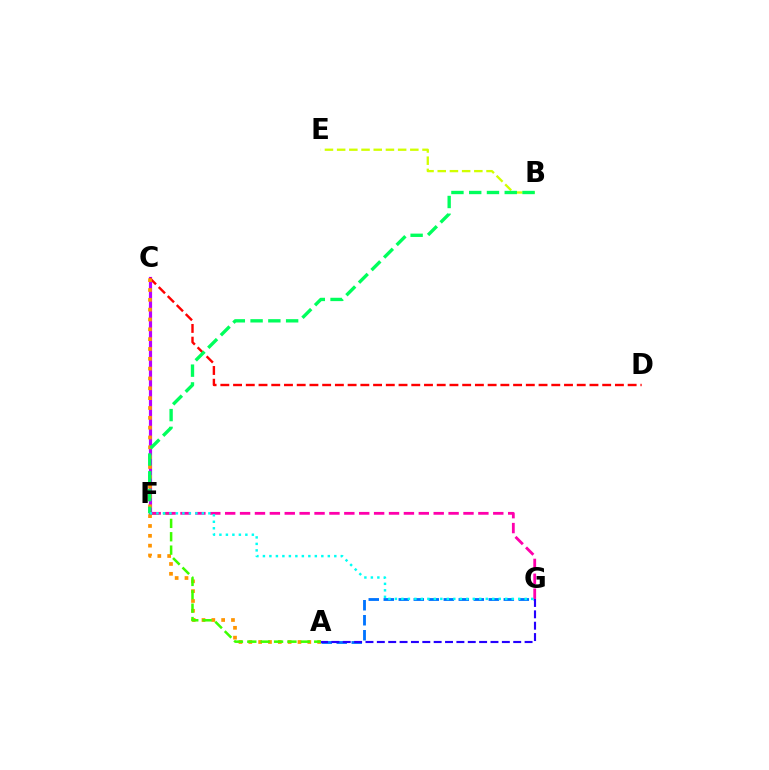{('C', 'F'): [{'color': '#b900ff', 'line_style': 'solid', 'thickness': 2.29}], ('A', 'G'): [{'color': '#0074ff', 'line_style': 'dashed', 'thickness': 2.04}, {'color': '#2500ff', 'line_style': 'dashed', 'thickness': 1.54}], ('C', 'D'): [{'color': '#ff0000', 'line_style': 'dashed', 'thickness': 1.73}], ('B', 'E'): [{'color': '#d1ff00', 'line_style': 'dashed', 'thickness': 1.66}], ('A', 'C'): [{'color': '#ff9400', 'line_style': 'dotted', 'thickness': 2.67}], ('B', 'F'): [{'color': '#00ff5c', 'line_style': 'dashed', 'thickness': 2.41}], ('A', 'F'): [{'color': '#3dff00', 'line_style': 'dashed', 'thickness': 1.82}], ('F', 'G'): [{'color': '#ff00ac', 'line_style': 'dashed', 'thickness': 2.02}, {'color': '#00fff6', 'line_style': 'dotted', 'thickness': 1.76}]}